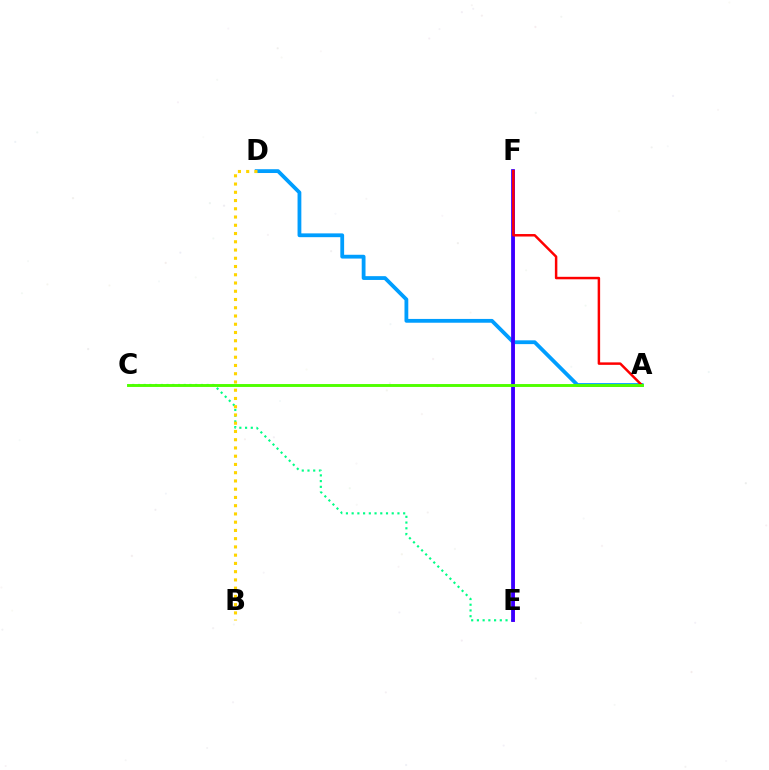{('E', 'F'): [{'color': '#ff00ed', 'line_style': 'solid', 'thickness': 2.16}, {'color': '#3700ff', 'line_style': 'solid', 'thickness': 2.7}], ('A', 'D'): [{'color': '#009eff', 'line_style': 'solid', 'thickness': 2.73}], ('C', 'E'): [{'color': '#00ff86', 'line_style': 'dotted', 'thickness': 1.56}], ('A', 'F'): [{'color': '#ff0000', 'line_style': 'solid', 'thickness': 1.79}], ('A', 'C'): [{'color': '#4fff00', 'line_style': 'solid', 'thickness': 2.09}], ('B', 'D'): [{'color': '#ffd500', 'line_style': 'dotted', 'thickness': 2.24}]}